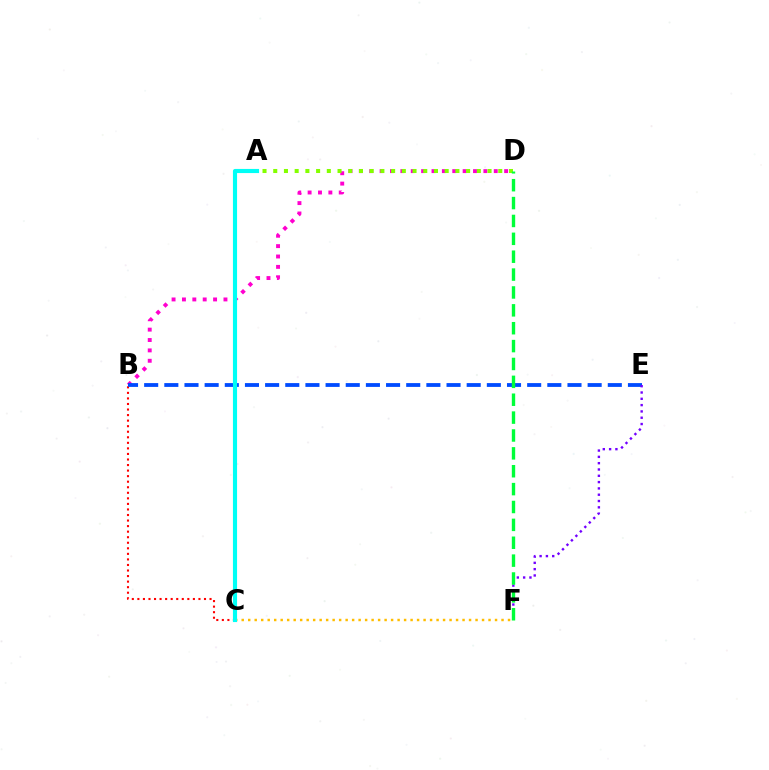{('B', 'D'): [{'color': '#ff00cf', 'line_style': 'dotted', 'thickness': 2.82}], ('B', 'C'): [{'color': '#ff0000', 'line_style': 'dotted', 'thickness': 1.51}], ('C', 'F'): [{'color': '#ffbd00', 'line_style': 'dotted', 'thickness': 1.76}], ('A', 'D'): [{'color': '#84ff00', 'line_style': 'dotted', 'thickness': 2.91}], ('B', 'E'): [{'color': '#004bff', 'line_style': 'dashed', 'thickness': 2.74}], ('E', 'F'): [{'color': '#7200ff', 'line_style': 'dotted', 'thickness': 1.71}], ('A', 'C'): [{'color': '#00fff6', 'line_style': 'solid', 'thickness': 2.98}], ('D', 'F'): [{'color': '#00ff39', 'line_style': 'dashed', 'thickness': 2.43}]}